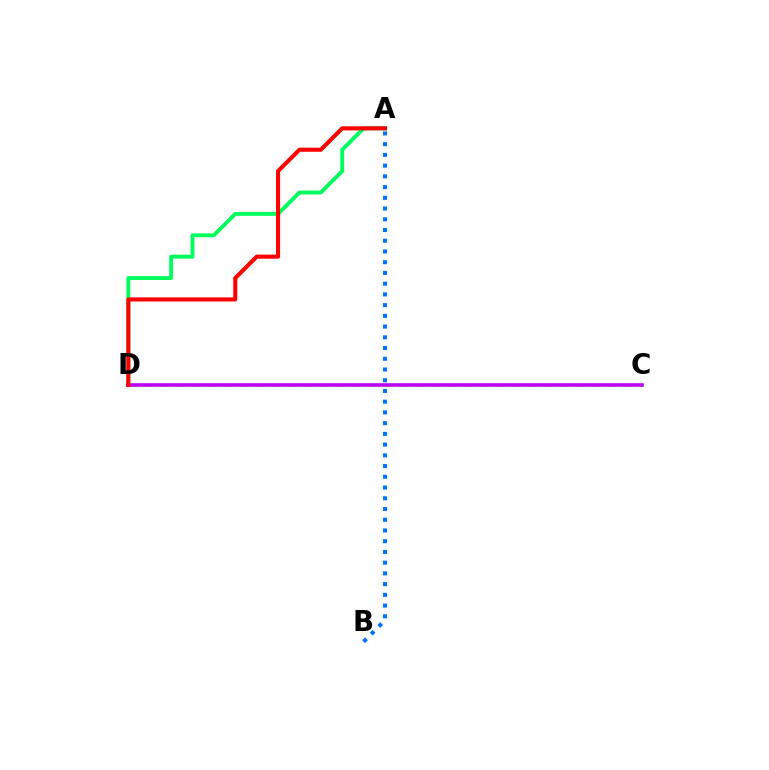{('A', 'D'): [{'color': '#00ff5c', 'line_style': 'solid', 'thickness': 2.81}, {'color': '#ff0000', 'line_style': 'solid', 'thickness': 2.95}], ('C', 'D'): [{'color': '#d1ff00', 'line_style': 'dashed', 'thickness': 2.16}, {'color': '#b900ff', 'line_style': 'solid', 'thickness': 2.58}], ('A', 'B'): [{'color': '#0074ff', 'line_style': 'dotted', 'thickness': 2.92}]}